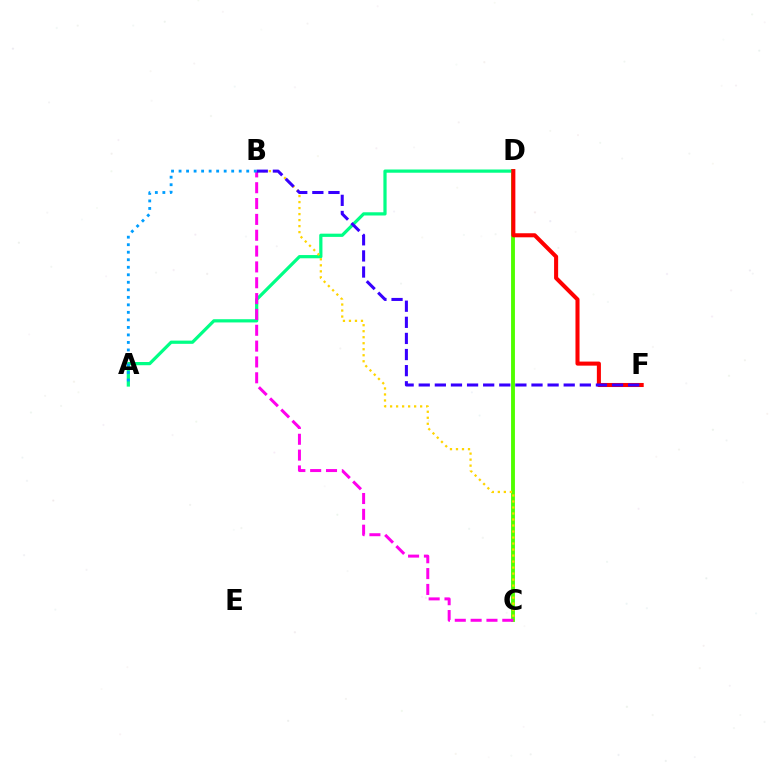{('C', 'D'): [{'color': '#4fff00', 'line_style': 'solid', 'thickness': 2.78}], ('A', 'D'): [{'color': '#00ff86', 'line_style': 'solid', 'thickness': 2.32}], ('D', 'F'): [{'color': '#ff0000', 'line_style': 'solid', 'thickness': 2.92}], ('B', 'C'): [{'color': '#ffd500', 'line_style': 'dotted', 'thickness': 1.63}, {'color': '#ff00ed', 'line_style': 'dashed', 'thickness': 2.15}], ('B', 'F'): [{'color': '#3700ff', 'line_style': 'dashed', 'thickness': 2.19}], ('A', 'B'): [{'color': '#009eff', 'line_style': 'dotted', 'thickness': 2.04}]}